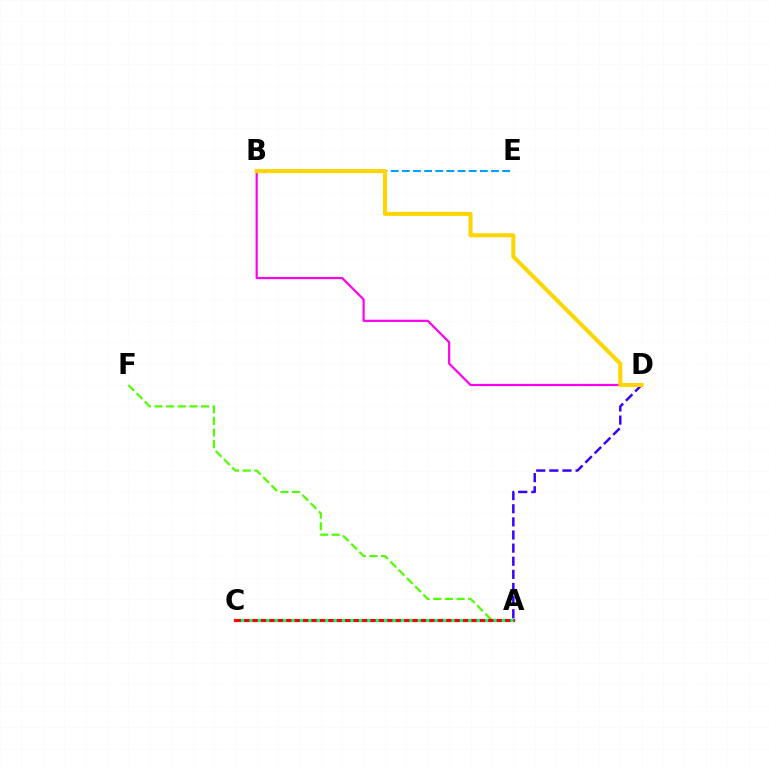{('B', 'E'): [{'color': '#009eff', 'line_style': 'dashed', 'thickness': 1.51}], ('A', 'F'): [{'color': '#4fff00', 'line_style': 'dashed', 'thickness': 1.58}], ('A', 'C'): [{'color': '#ff0000', 'line_style': 'solid', 'thickness': 2.27}, {'color': '#00ff86', 'line_style': 'dotted', 'thickness': 2.29}], ('A', 'D'): [{'color': '#3700ff', 'line_style': 'dashed', 'thickness': 1.78}], ('B', 'D'): [{'color': '#ff00ed', 'line_style': 'solid', 'thickness': 1.58}, {'color': '#ffd500', 'line_style': 'solid', 'thickness': 2.91}]}